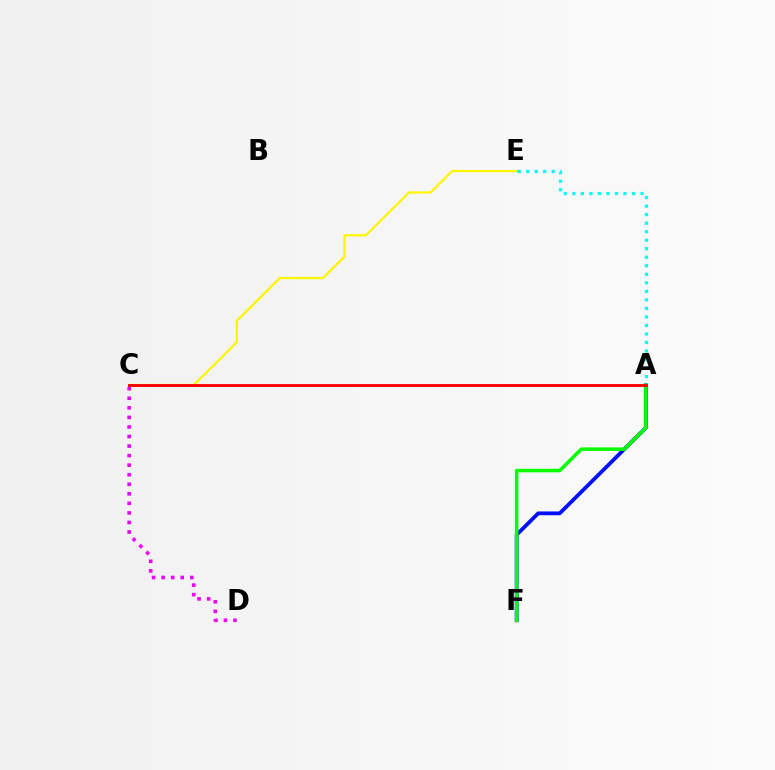{('A', 'F'): [{'color': '#0010ff', 'line_style': 'solid', 'thickness': 2.73}, {'color': '#08ff00', 'line_style': 'solid', 'thickness': 2.54}], ('C', 'E'): [{'color': '#fcf500', 'line_style': 'solid', 'thickness': 1.62}], ('A', 'E'): [{'color': '#00fff6', 'line_style': 'dotted', 'thickness': 2.32}], ('A', 'C'): [{'color': '#ff0000', 'line_style': 'solid', 'thickness': 2.07}], ('C', 'D'): [{'color': '#ee00ff', 'line_style': 'dotted', 'thickness': 2.6}]}